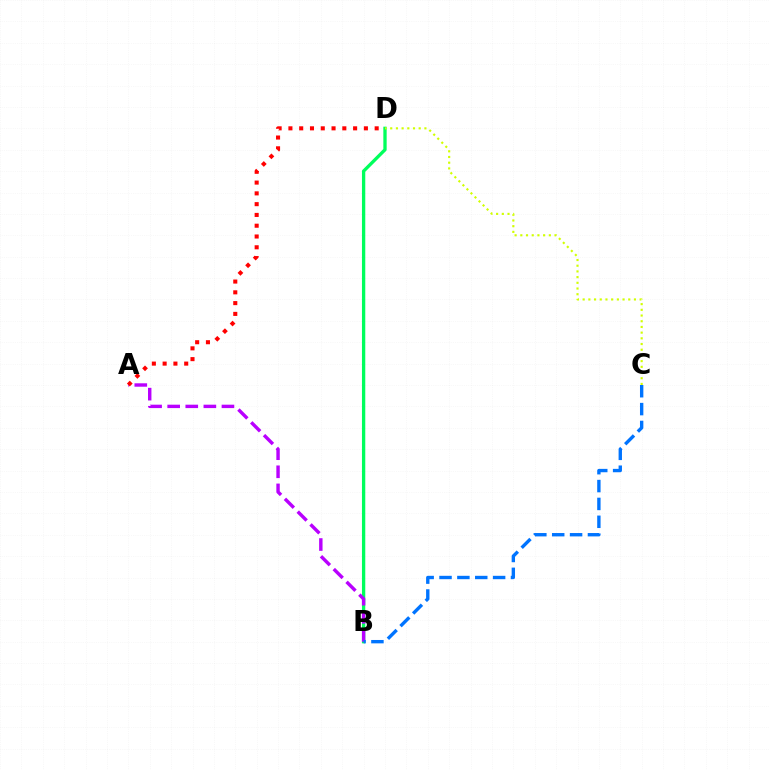{('B', 'D'): [{'color': '#00ff5c', 'line_style': 'solid', 'thickness': 2.39}], ('A', 'B'): [{'color': '#b900ff', 'line_style': 'dashed', 'thickness': 2.46}], ('B', 'C'): [{'color': '#0074ff', 'line_style': 'dashed', 'thickness': 2.43}], ('C', 'D'): [{'color': '#d1ff00', 'line_style': 'dotted', 'thickness': 1.55}], ('A', 'D'): [{'color': '#ff0000', 'line_style': 'dotted', 'thickness': 2.93}]}